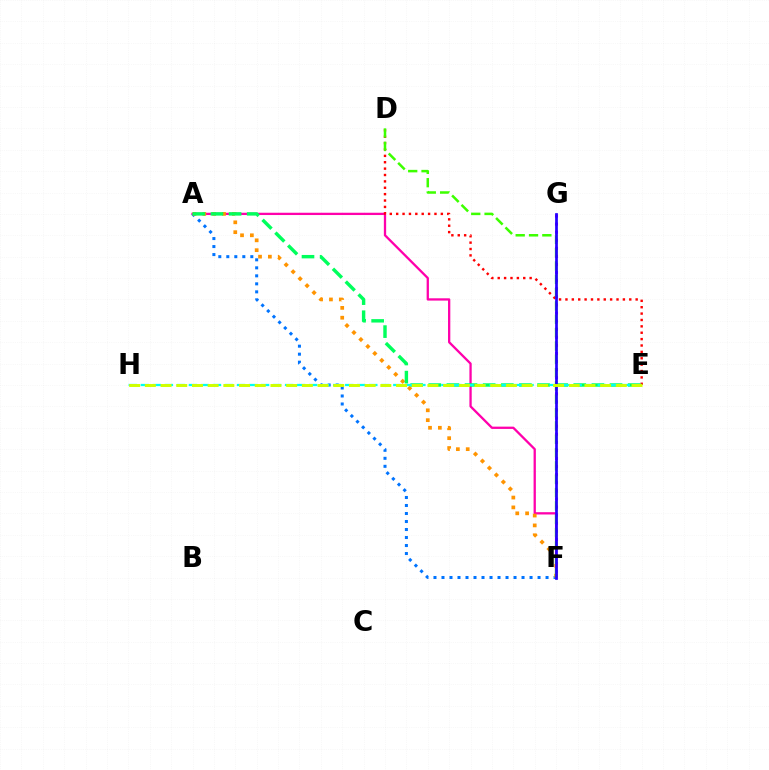{('A', 'F'): [{'color': '#ff00ac', 'line_style': 'solid', 'thickness': 1.65}, {'color': '#0074ff', 'line_style': 'dotted', 'thickness': 2.18}, {'color': '#ff9400', 'line_style': 'dotted', 'thickness': 2.68}], ('F', 'G'): [{'color': '#b900ff', 'line_style': 'dotted', 'thickness': 2.2}, {'color': '#2500ff', 'line_style': 'solid', 'thickness': 1.95}], ('D', 'E'): [{'color': '#ff0000', 'line_style': 'dotted', 'thickness': 1.73}], ('D', 'F'): [{'color': '#3dff00', 'line_style': 'dashed', 'thickness': 1.81}], ('A', 'E'): [{'color': '#00ff5c', 'line_style': 'dashed', 'thickness': 2.46}], ('E', 'H'): [{'color': '#00fff6', 'line_style': 'dashed', 'thickness': 1.63}, {'color': '#d1ff00', 'line_style': 'dashed', 'thickness': 2.13}]}